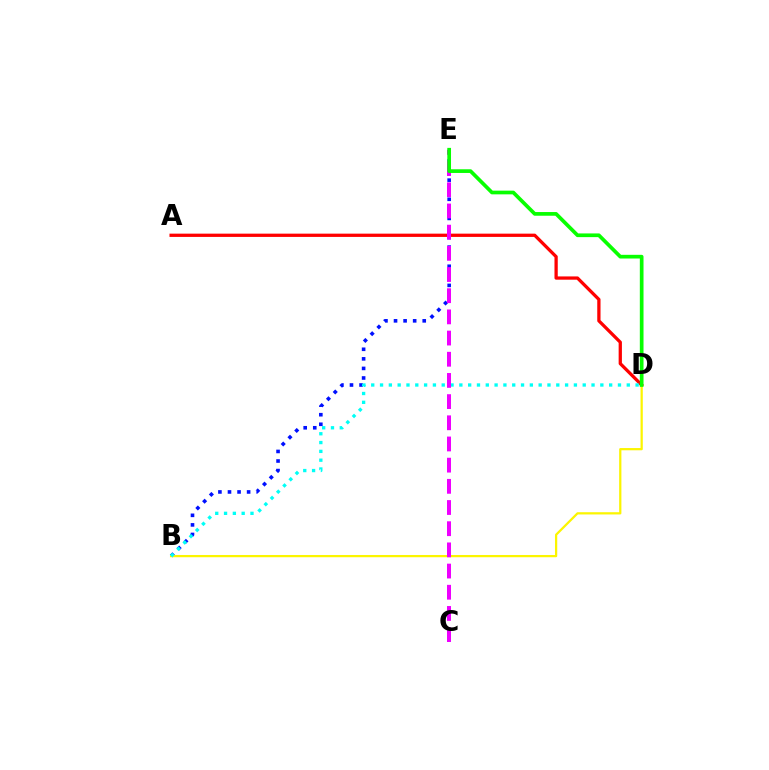{('A', 'D'): [{'color': '#ff0000', 'line_style': 'solid', 'thickness': 2.35}], ('B', 'E'): [{'color': '#0010ff', 'line_style': 'dotted', 'thickness': 2.6}], ('B', 'D'): [{'color': '#fcf500', 'line_style': 'solid', 'thickness': 1.61}, {'color': '#00fff6', 'line_style': 'dotted', 'thickness': 2.39}], ('C', 'E'): [{'color': '#ee00ff', 'line_style': 'dashed', 'thickness': 2.88}], ('D', 'E'): [{'color': '#08ff00', 'line_style': 'solid', 'thickness': 2.66}]}